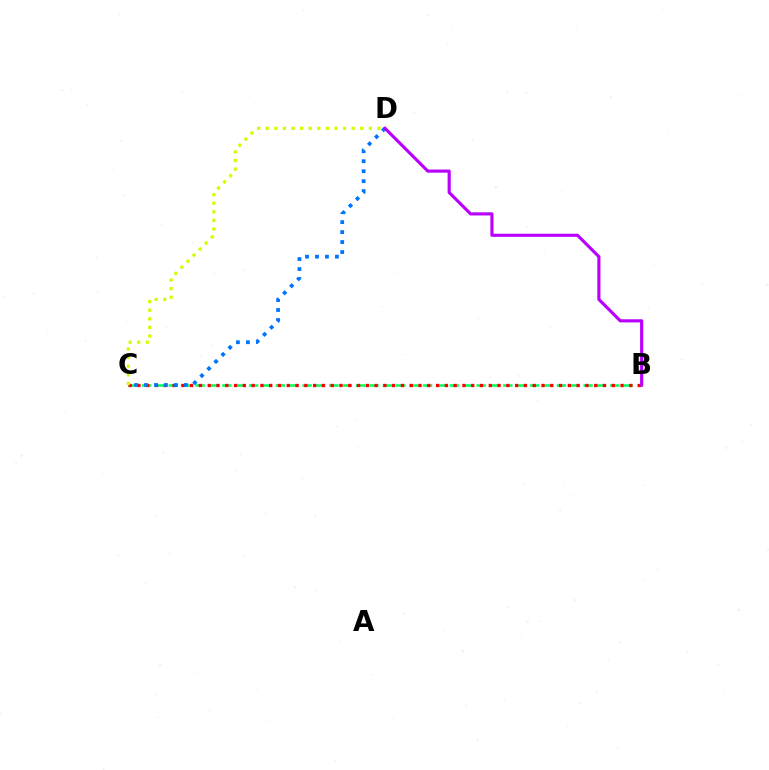{('B', 'C'): [{'color': '#00ff5c', 'line_style': 'dashed', 'thickness': 1.82}, {'color': '#ff0000', 'line_style': 'dotted', 'thickness': 2.39}], ('C', 'D'): [{'color': '#0074ff', 'line_style': 'dotted', 'thickness': 2.71}, {'color': '#d1ff00', 'line_style': 'dotted', 'thickness': 2.34}], ('B', 'D'): [{'color': '#b900ff', 'line_style': 'solid', 'thickness': 2.26}]}